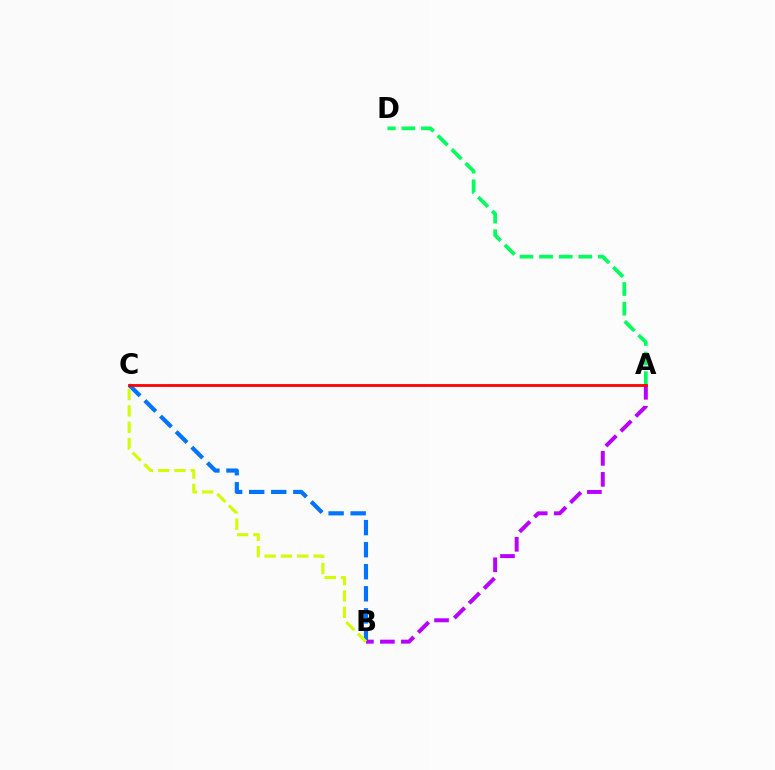{('A', 'D'): [{'color': '#00ff5c', 'line_style': 'dashed', 'thickness': 2.66}], ('B', 'C'): [{'color': '#0074ff', 'line_style': 'dashed', 'thickness': 3.0}, {'color': '#d1ff00', 'line_style': 'dashed', 'thickness': 2.22}], ('A', 'B'): [{'color': '#b900ff', 'line_style': 'dashed', 'thickness': 2.85}], ('A', 'C'): [{'color': '#ff0000', 'line_style': 'solid', 'thickness': 2.01}]}